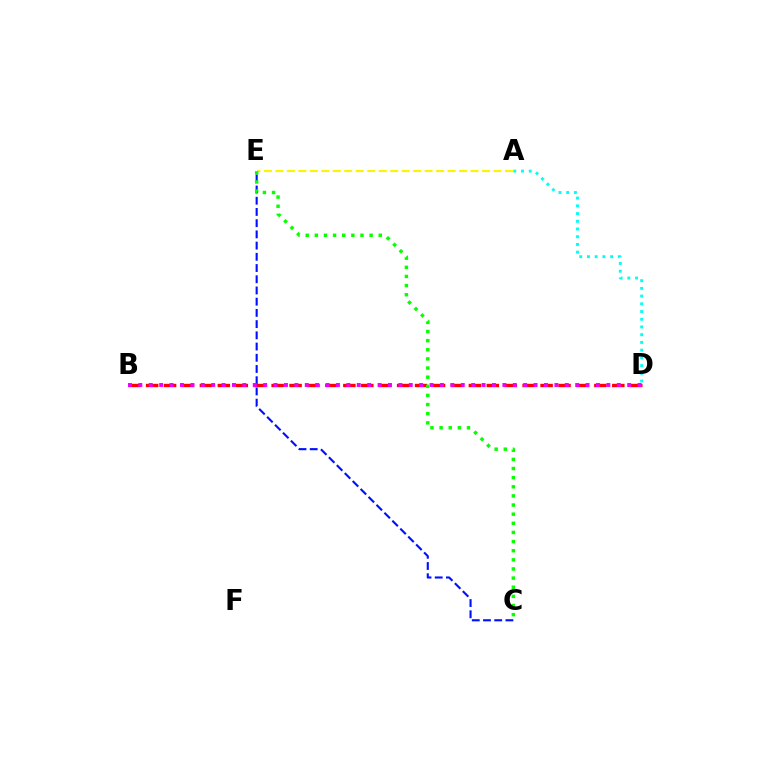{('B', 'D'): [{'color': '#ff0000', 'line_style': 'dashed', 'thickness': 2.44}, {'color': '#ee00ff', 'line_style': 'dotted', 'thickness': 2.83}], ('A', 'D'): [{'color': '#00fff6', 'line_style': 'dotted', 'thickness': 2.1}], ('C', 'E'): [{'color': '#0010ff', 'line_style': 'dashed', 'thickness': 1.52}, {'color': '#08ff00', 'line_style': 'dotted', 'thickness': 2.48}], ('A', 'E'): [{'color': '#fcf500', 'line_style': 'dashed', 'thickness': 1.56}]}